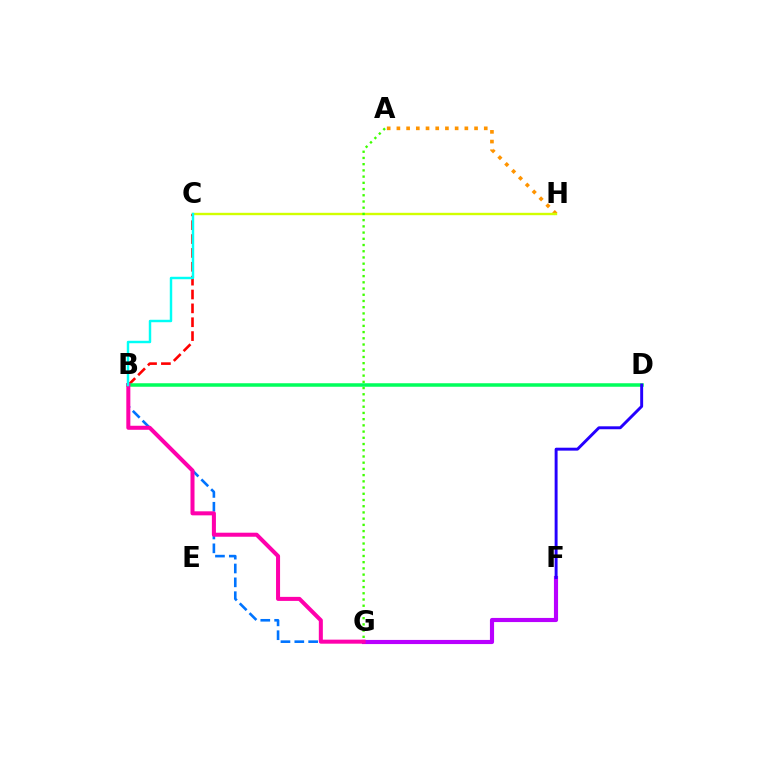{('F', 'G'): [{'color': '#b900ff', 'line_style': 'solid', 'thickness': 2.98}], ('B', 'C'): [{'color': '#ff0000', 'line_style': 'dashed', 'thickness': 1.88}, {'color': '#00fff6', 'line_style': 'solid', 'thickness': 1.76}], ('A', 'H'): [{'color': '#ff9400', 'line_style': 'dotted', 'thickness': 2.64}], ('B', 'D'): [{'color': '#00ff5c', 'line_style': 'solid', 'thickness': 2.53}], ('B', 'G'): [{'color': '#0074ff', 'line_style': 'dashed', 'thickness': 1.88}, {'color': '#ff00ac', 'line_style': 'solid', 'thickness': 2.9}], ('D', 'F'): [{'color': '#2500ff', 'line_style': 'solid', 'thickness': 2.11}], ('C', 'H'): [{'color': '#d1ff00', 'line_style': 'solid', 'thickness': 1.72}], ('A', 'G'): [{'color': '#3dff00', 'line_style': 'dotted', 'thickness': 1.69}]}